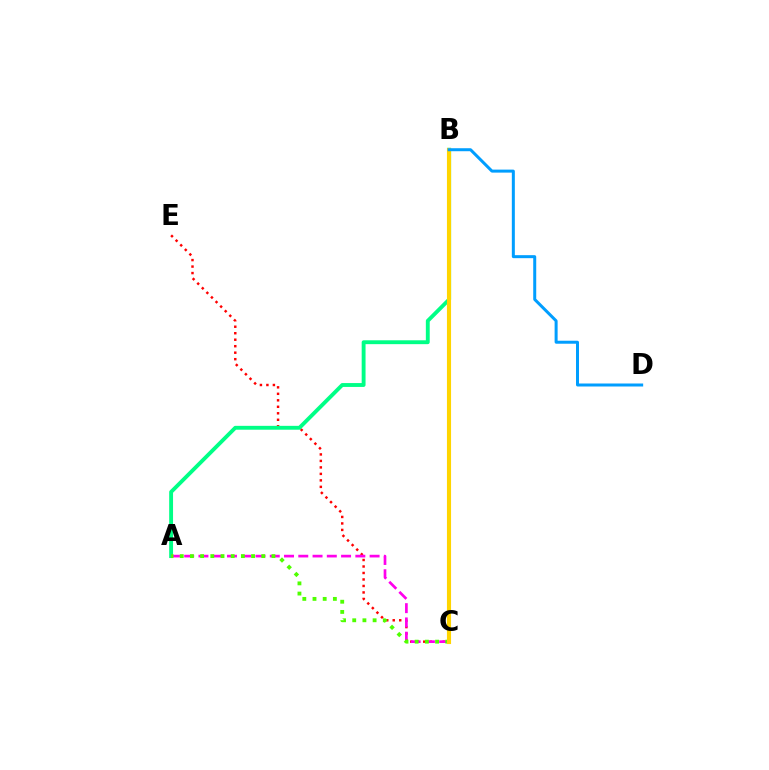{('C', 'E'): [{'color': '#ff0000', 'line_style': 'dotted', 'thickness': 1.76}], ('A', 'B'): [{'color': '#00ff86', 'line_style': 'solid', 'thickness': 2.79}], ('B', 'C'): [{'color': '#3700ff', 'line_style': 'solid', 'thickness': 2.63}, {'color': '#ffd500', 'line_style': 'solid', 'thickness': 2.97}], ('A', 'C'): [{'color': '#ff00ed', 'line_style': 'dashed', 'thickness': 1.94}, {'color': '#4fff00', 'line_style': 'dotted', 'thickness': 2.77}], ('B', 'D'): [{'color': '#009eff', 'line_style': 'solid', 'thickness': 2.16}]}